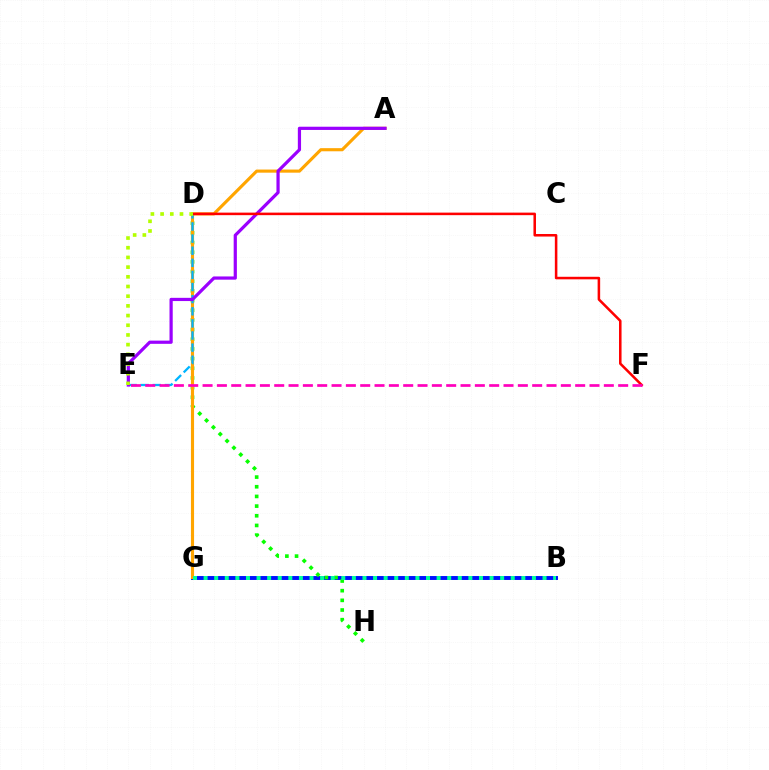{('B', 'G'): [{'color': '#0010ff', 'line_style': 'solid', 'thickness': 2.82}, {'color': '#00ff9d', 'line_style': 'dotted', 'thickness': 2.88}], ('D', 'H'): [{'color': '#08ff00', 'line_style': 'dotted', 'thickness': 2.63}], ('A', 'G'): [{'color': '#ffa500', 'line_style': 'solid', 'thickness': 2.25}], ('D', 'E'): [{'color': '#00b5ff', 'line_style': 'dashed', 'thickness': 1.65}, {'color': '#b3ff00', 'line_style': 'dotted', 'thickness': 2.63}], ('A', 'E'): [{'color': '#9b00ff', 'line_style': 'solid', 'thickness': 2.31}], ('D', 'F'): [{'color': '#ff0000', 'line_style': 'solid', 'thickness': 1.83}], ('E', 'F'): [{'color': '#ff00bd', 'line_style': 'dashed', 'thickness': 1.95}]}